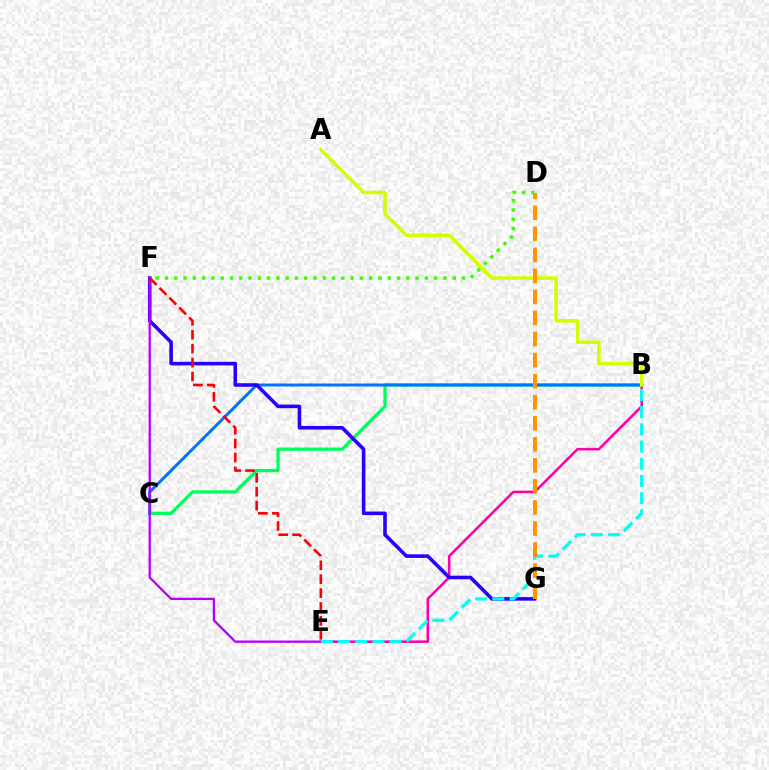{('B', 'C'): [{'color': '#00ff5c', 'line_style': 'solid', 'thickness': 2.36}, {'color': '#0074ff', 'line_style': 'solid', 'thickness': 2.12}], ('B', 'E'): [{'color': '#ff00ac', 'line_style': 'solid', 'thickness': 1.84}, {'color': '#00fff6', 'line_style': 'dashed', 'thickness': 2.34}], ('F', 'G'): [{'color': '#2500ff', 'line_style': 'solid', 'thickness': 2.58}], ('E', 'F'): [{'color': '#b900ff', 'line_style': 'solid', 'thickness': 1.65}, {'color': '#ff0000', 'line_style': 'dashed', 'thickness': 1.89}], ('A', 'B'): [{'color': '#d1ff00', 'line_style': 'solid', 'thickness': 2.54}], ('D', 'G'): [{'color': '#ff9400', 'line_style': 'dashed', 'thickness': 2.86}], ('D', 'F'): [{'color': '#3dff00', 'line_style': 'dotted', 'thickness': 2.52}]}